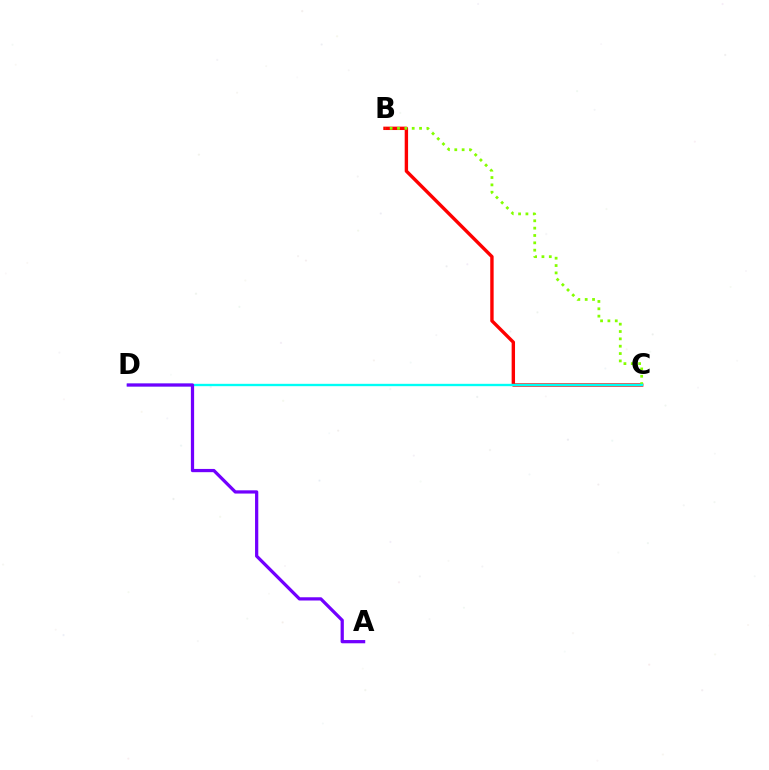{('B', 'C'): [{'color': '#ff0000', 'line_style': 'solid', 'thickness': 2.44}, {'color': '#84ff00', 'line_style': 'dotted', 'thickness': 2.0}], ('C', 'D'): [{'color': '#00fff6', 'line_style': 'solid', 'thickness': 1.69}], ('A', 'D'): [{'color': '#7200ff', 'line_style': 'solid', 'thickness': 2.33}]}